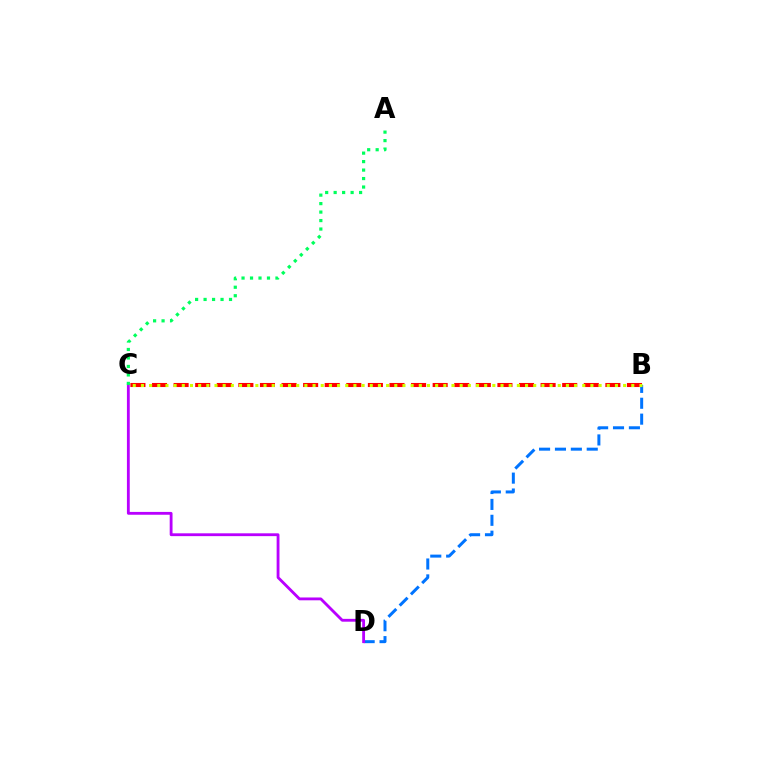{('B', 'D'): [{'color': '#0074ff', 'line_style': 'dashed', 'thickness': 2.16}], ('C', 'D'): [{'color': '#b900ff', 'line_style': 'solid', 'thickness': 2.04}], ('B', 'C'): [{'color': '#ff0000', 'line_style': 'dashed', 'thickness': 2.93}, {'color': '#d1ff00', 'line_style': 'dotted', 'thickness': 2.22}], ('A', 'C'): [{'color': '#00ff5c', 'line_style': 'dotted', 'thickness': 2.3}]}